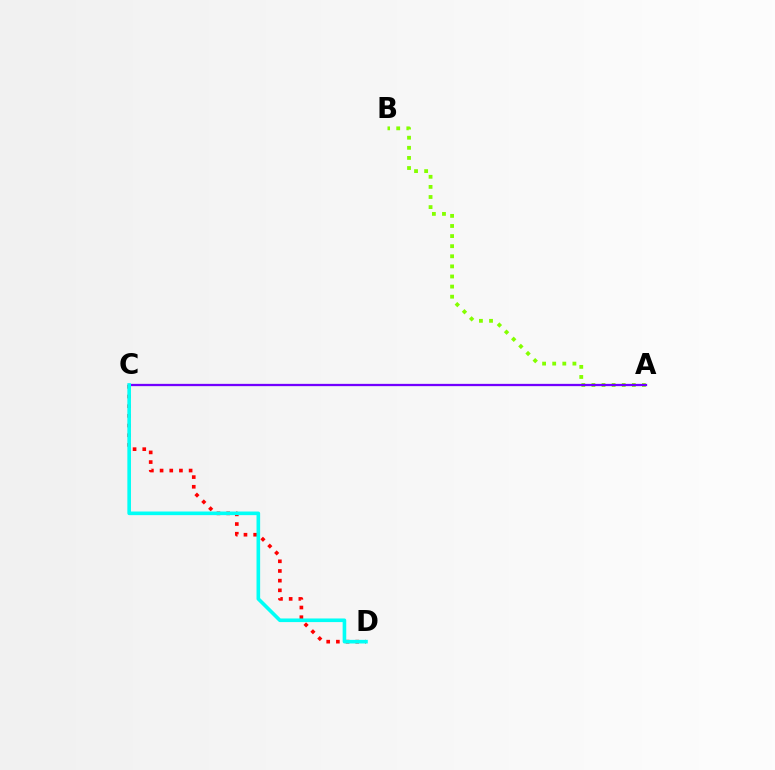{('C', 'D'): [{'color': '#ff0000', 'line_style': 'dotted', 'thickness': 2.63}, {'color': '#00fff6', 'line_style': 'solid', 'thickness': 2.6}], ('A', 'B'): [{'color': '#84ff00', 'line_style': 'dotted', 'thickness': 2.74}], ('A', 'C'): [{'color': '#7200ff', 'line_style': 'solid', 'thickness': 1.65}]}